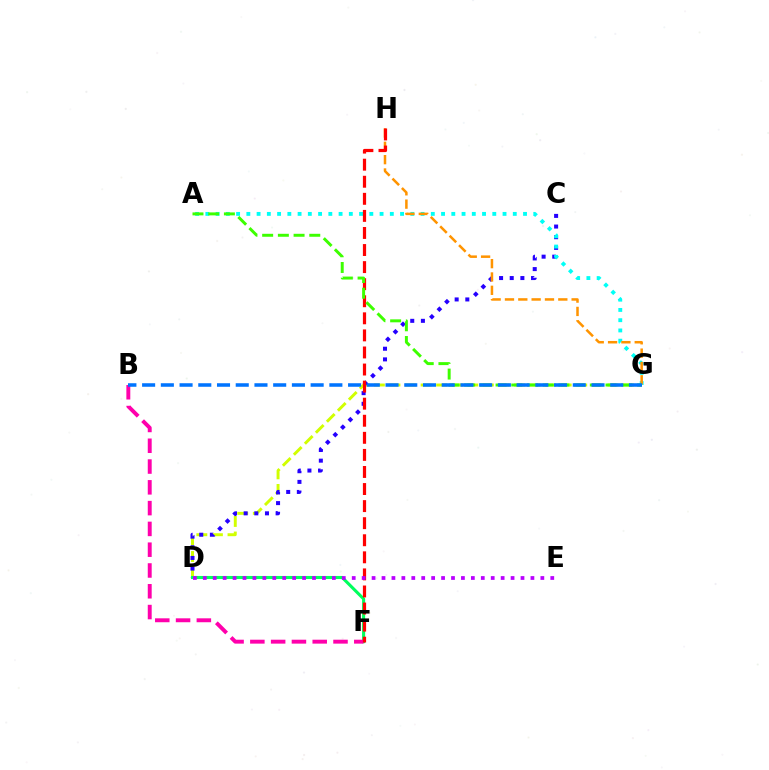{('D', 'G'): [{'color': '#d1ff00', 'line_style': 'dashed', 'thickness': 2.11}], ('C', 'D'): [{'color': '#2500ff', 'line_style': 'dotted', 'thickness': 2.89}], ('A', 'G'): [{'color': '#00fff6', 'line_style': 'dotted', 'thickness': 2.78}, {'color': '#3dff00', 'line_style': 'dashed', 'thickness': 2.13}], ('D', 'F'): [{'color': '#00ff5c', 'line_style': 'solid', 'thickness': 2.22}], ('B', 'F'): [{'color': '#ff00ac', 'line_style': 'dashed', 'thickness': 2.82}], ('G', 'H'): [{'color': '#ff9400', 'line_style': 'dashed', 'thickness': 1.81}], ('F', 'H'): [{'color': '#ff0000', 'line_style': 'dashed', 'thickness': 2.32}], ('B', 'G'): [{'color': '#0074ff', 'line_style': 'dashed', 'thickness': 2.54}], ('D', 'E'): [{'color': '#b900ff', 'line_style': 'dotted', 'thickness': 2.7}]}